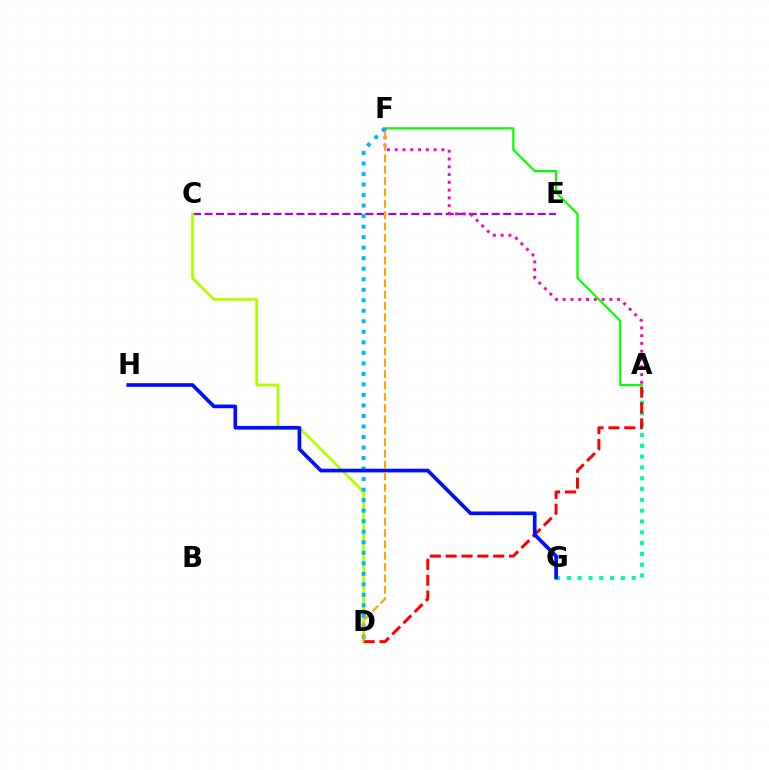{('A', 'F'): [{'color': '#08ff00', 'line_style': 'solid', 'thickness': 1.6}, {'color': '#ff00bd', 'line_style': 'dotted', 'thickness': 2.11}], ('A', 'G'): [{'color': '#00ff9d', 'line_style': 'dotted', 'thickness': 2.94}], ('C', 'E'): [{'color': '#9b00ff', 'line_style': 'dashed', 'thickness': 1.56}], ('C', 'D'): [{'color': '#b3ff00', 'line_style': 'solid', 'thickness': 2.02}], ('D', 'F'): [{'color': '#00b5ff', 'line_style': 'dotted', 'thickness': 2.86}, {'color': '#ffa500', 'line_style': 'dashed', 'thickness': 1.54}], ('A', 'D'): [{'color': '#ff0000', 'line_style': 'dashed', 'thickness': 2.15}], ('G', 'H'): [{'color': '#0010ff', 'line_style': 'solid', 'thickness': 2.66}]}